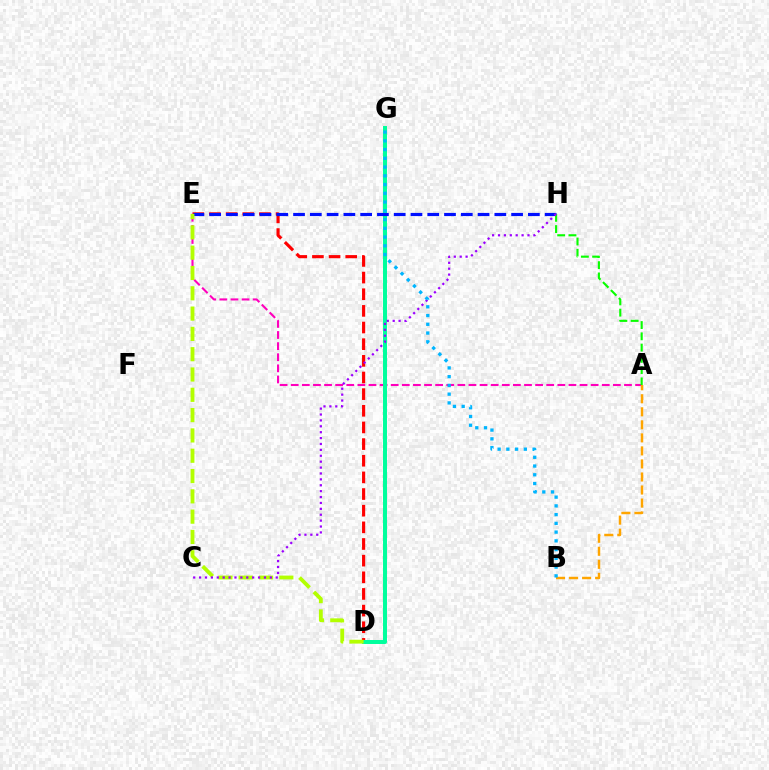{('A', 'E'): [{'color': '#ff00bd', 'line_style': 'dashed', 'thickness': 1.51}], ('D', 'E'): [{'color': '#ff0000', 'line_style': 'dashed', 'thickness': 2.26}, {'color': '#b3ff00', 'line_style': 'dashed', 'thickness': 2.76}], ('D', 'G'): [{'color': '#00ff9d', 'line_style': 'solid', 'thickness': 2.86}], ('E', 'H'): [{'color': '#0010ff', 'line_style': 'dashed', 'thickness': 2.28}], ('A', 'B'): [{'color': '#ffa500', 'line_style': 'dashed', 'thickness': 1.77}], ('A', 'H'): [{'color': '#08ff00', 'line_style': 'dashed', 'thickness': 1.53}], ('C', 'H'): [{'color': '#9b00ff', 'line_style': 'dotted', 'thickness': 1.6}], ('B', 'G'): [{'color': '#00b5ff', 'line_style': 'dotted', 'thickness': 2.38}]}